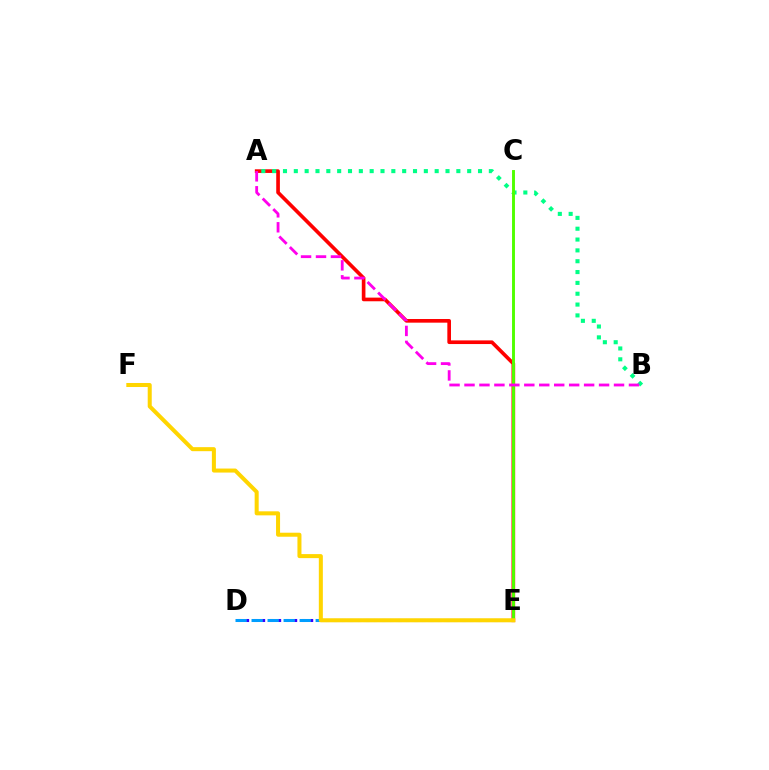{('D', 'E'): [{'color': '#3700ff', 'line_style': 'dotted', 'thickness': 2.18}, {'color': '#009eff', 'line_style': 'dashed', 'thickness': 2.18}], ('A', 'E'): [{'color': '#ff0000', 'line_style': 'solid', 'thickness': 2.63}], ('A', 'B'): [{'color': '#00ff86', 'line_style': 'dotted', 'thickness': 2.94}, {'color': '#ff00ed', 'line_style': 'dashed', 'thickness': 2.03}], ('C', 'E'): [{'color': '#4fff00', 'line_style': 'solid', 'thickness': 2.1}], ('E', 'F'): [{'color': '#ffd500', 'line_style': 'solid', 'thickness': 2.9}]}